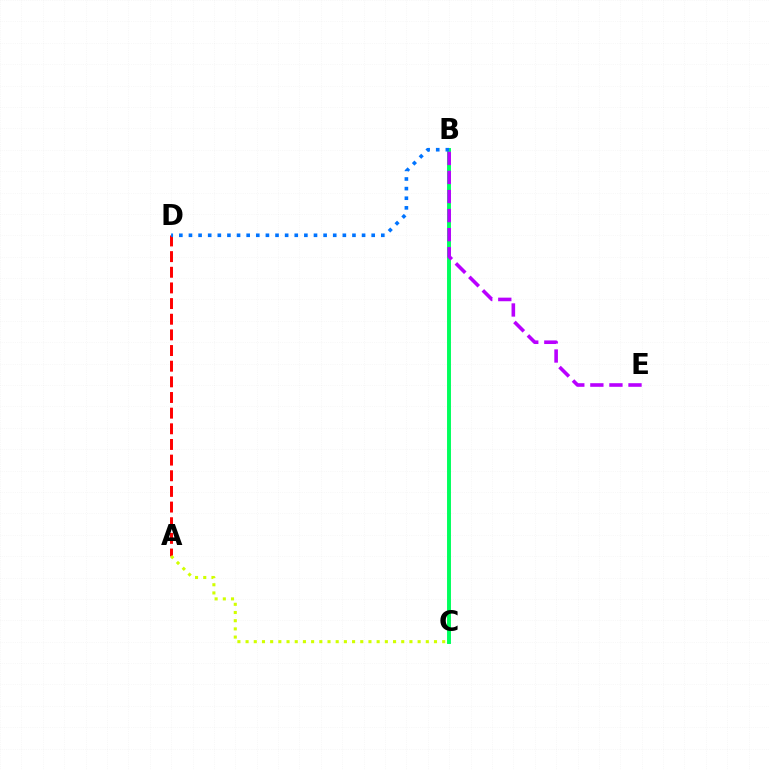{('B', 'C'): [{'color': '#00ff5c', 'line_style': 'solid', 'thickness': 2.83}], ('A', 'D'): [{'color': '#ff0000', 'line_style': 'dashed', 'thickness': 2.13}], ('B', 'D'): [{'color': '#0074ff', 'line_style': 'dotted', 'thickness': 2.61}], ('B', 'E'): [{'color': '#b900ff', 'line_style': 'dashed', 'thickness': 2.59}], ('A', 'C'): [{'color': '#d1ff00', 'line_style': 'dotted', 'thickness': 2.23}]}